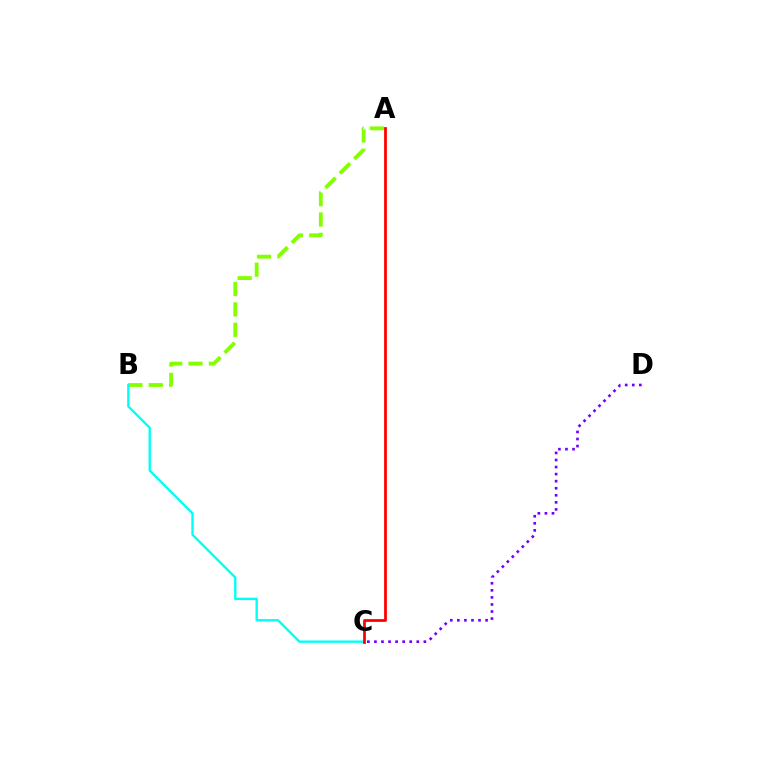{('A', 'B'): [{'color': '#84ff00', 'line_style': 'dashed', 'thickness': 2.77}], ('B', 'C'): [{'color': '#00fff6', 'line_style': 'solid', 'thickness': 1.7}], ('A', 'C'): [{'color': '#ff0000', 'line_style': 'solid', 'thickness': 1.99}], ('C', 'D'): [{'color': '#7200ff', 'line_style': 'dotted', 'thickness': 1.92}]}